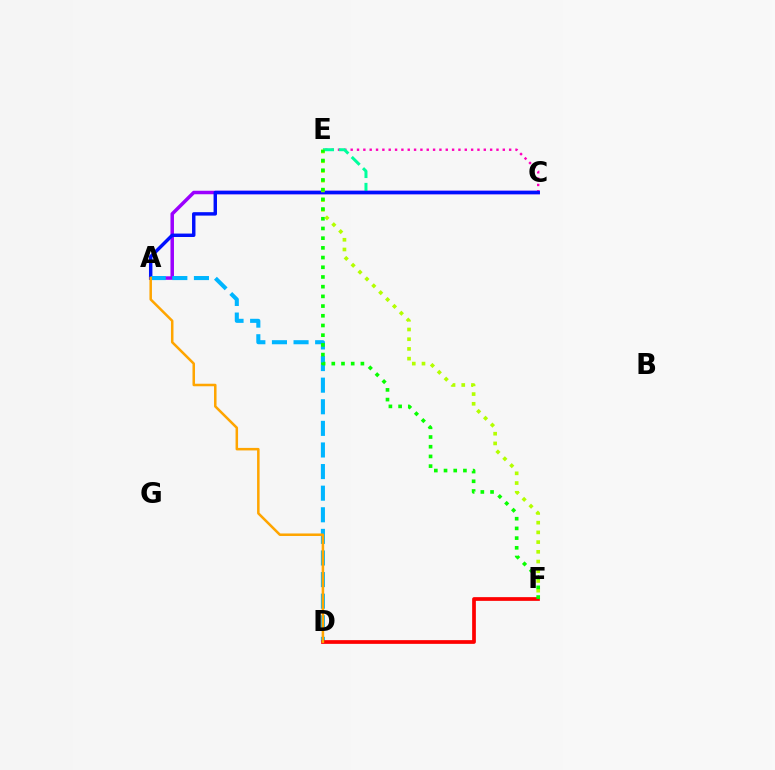{('A', 'C'): [{'color': '#9b00ff', 'line_style': 'solid', 'thickness': 2.52}, {'color': '#0010ff', 'line_style': 'solid', 'thickness': 2.47}], ('C', 'E'): [{'color': '#ff00bd', 'line_style': 'dotted', 'thickness': 1.72}, {'color': '#00ff9d', 'line_style': 'dashed', 'thickness': 2.16}], ('E', 'F'): [{'color': '#b3ff00', 'line_style': 'dotted', 'thickness': 2.64}, {'color': '#08ff00', 'line_style': 'dotted', 'thickness': 2.64}], ('A', 'D'): [{'color': '#00b5ff', 'line_style': 'dashed', 'thickness': 2.93}, {'color': '#ffa500', 'line_style': 'solid', 'thickness': 1.81}], ('D', 'F'): [{'color': '#ff0000', 'line_style': 'solid', 'thickness': 2.68}]}